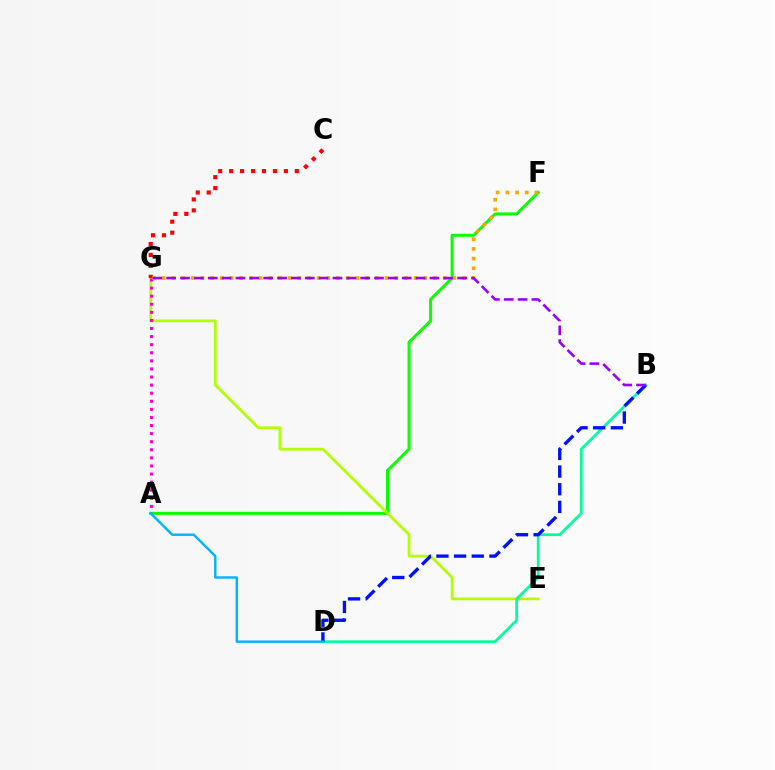{('A', 'F'): [{'color': '#08ff00', 'line_style': 'solid', 'thickness': 2.15}], ('E', 'G'): [{'color': '#b3ff00', 'line_style': 'solid', 'thickness': 1.98}], ('B', 'D'): [{'color': '#00ff9d', 'line_style': 'solid', 'thickness': 1.96}, {'color': '#0010ff', 'line_style': 'dashed', 'thickness': 2.4}], ('C', 'G'): [{'color': '#ff0000', 'line_style': 'dotted', 'thickness': 2.97}], ('A', 'G'): [{'color': '#ff00bd', 'line_style': 'dotted', 'thickness': 2.2}], ('F', 'G'): [{'color': '#ffa500', 'line_style': 'dotted', 'thickness': 2.63}], ('A', 'D'): [{'color': '#00b5ff', 'line_style': 'solid', 'thickness': 1.75}], ('B', 'G'): [{'color': '#9b00ff', 'line_style': 'dashed', 'thickness': 1.88}]}